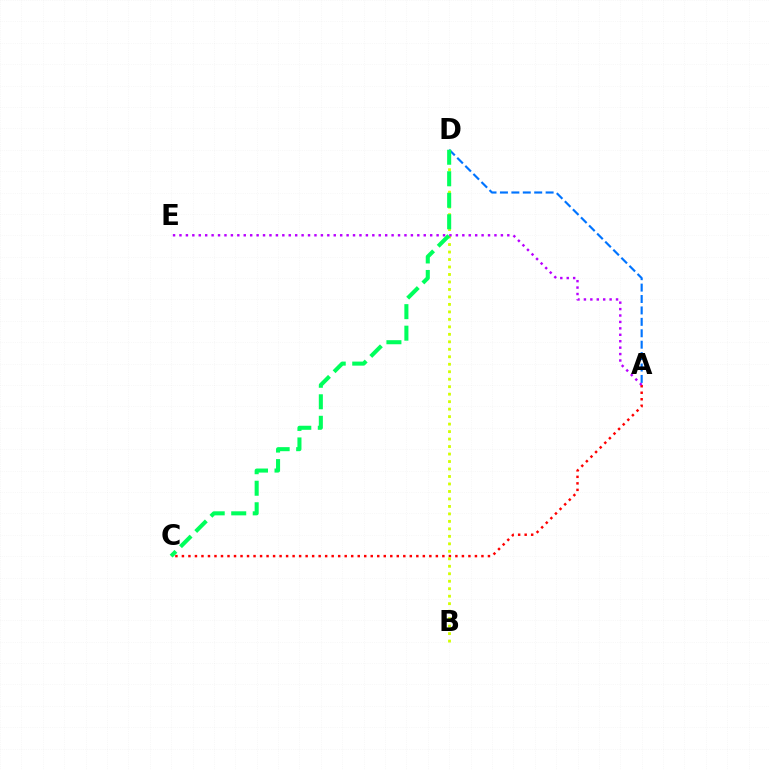{('A', 'C'): [{'color': '#ff0000', 'line_style': 'dotted', 'thickness': 1.77}], ('B', 'D'): [{'color': '#d1ff00', 'line_style': 'dotted', 'thickness': 2.03}], ('A', 'D'): [{'color': '#0074ff', 'line_style': 'dashed', 'thickness': 1.55}], ('C', 'D'): [{'color': '#00ff5c', 'line_style': 'dashed', 'thickness': 2.92}], ('A', 'E'): [{'color': '#b900ff', 'line_style': 'dotted', 'thickness': 1.75}]}